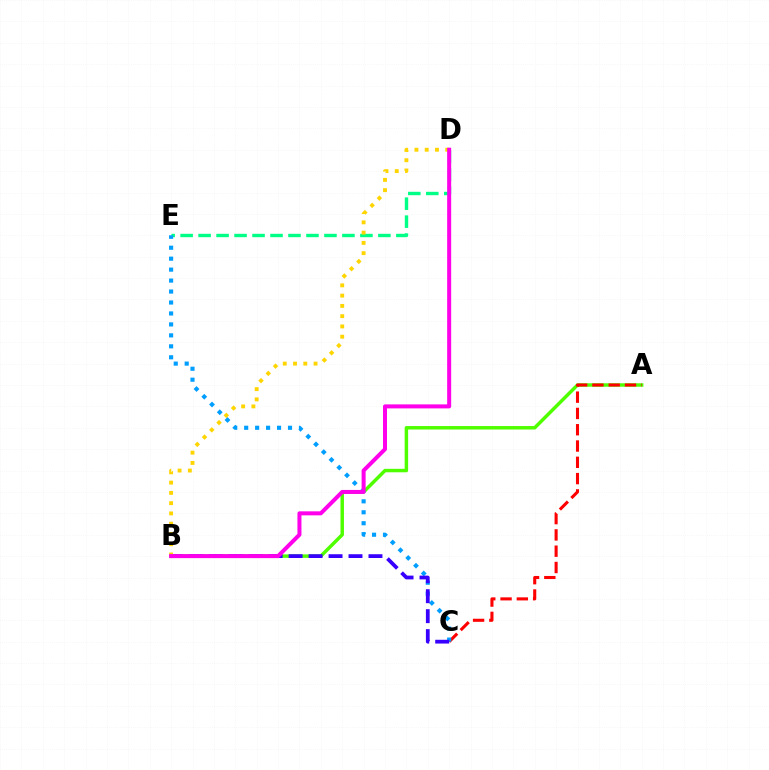{('A', 'B'): [{'color': '#4fff00', 'line_style': 'solid', 'thickness': 2.5}], ('A', 'C'): [{'color': '#ff0000', 'line_style': 'dashed', 'thickness': 2.21}], ('D', 'E'): [{'color': '#00ff86', 'line_style': 'dashed', 'thickness': 2.44}], ('C', 'E'): [{'color': '#009eff', 'line_style': 'dotted', 'thickness': 2.98}], ('B', 'C'): [{'color': '#3700ff', 'line_style': 'dashed', 'thickness': 2.71}], ('B', 'D'): [{'color': '#ffd500', 'line_style': 'dotted', 'thickness': 2.79}, {'color': '#ff00ed', 'line_style': 'solid', 'thickness': 2.89}]}